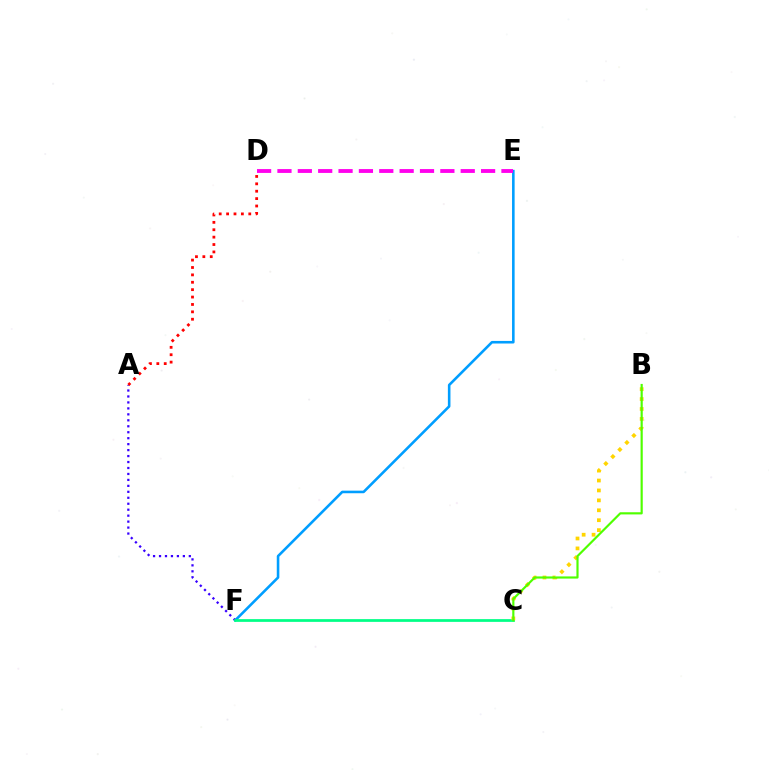{('E', 'F'): [{'color': '#009eff', 'line_style': 'solid', 'thickness': 1.86}], ('A', 'F'): [{'color': '#3700ff', 'line_style': 'dotted', 'thickness': 1.62}], ('C', 'F'): [{'color': '#00ff86', 'line_style': 'solid', 'thickness': 1.98}], ('B', 'C'): [{'color': '#ffd500', 'line_style': 'dotted', 'thickness': 2.69}, {'color': '#4fff00', 'line_style': 'solid', 'thickness': 1.56}], ('D', 'E'): [{'color': '#ff00ed', 'line_style': 'dashed', 'thickness': 2.77}], ('A', 'D'): [{'color': '#ff0000', 'line_style': 'dotted', 'thickness': 2.01}]}